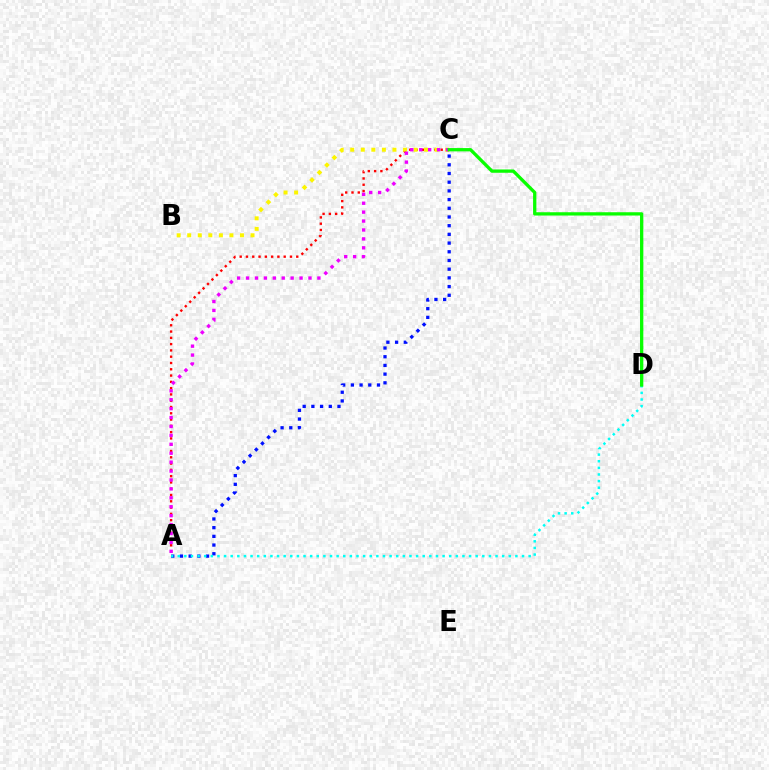{('A', 'C'): [{'color': '#0010ff', 'line_style': 'dotted', 'thickness': 2.36}, {'color': '#ff0000', 'line_style': 'dotted', 'thickness': 1.71}, {'color': '#ee00ff', 'line_style': 'dotted', 'thickness': 2.42}], ('A', 'D'): [{'color': '#00fff6', 'line_style': 'dotted', 'thickness': 1.8}], ('B', 'C'): [{'color': '#fcf500', 'line_style': 'dotted', 'thickness': 2.87}], ('C', 'D'): [{'color': '#08ff00', 'line_style': 'solid', 'thickness': 2.37}]}